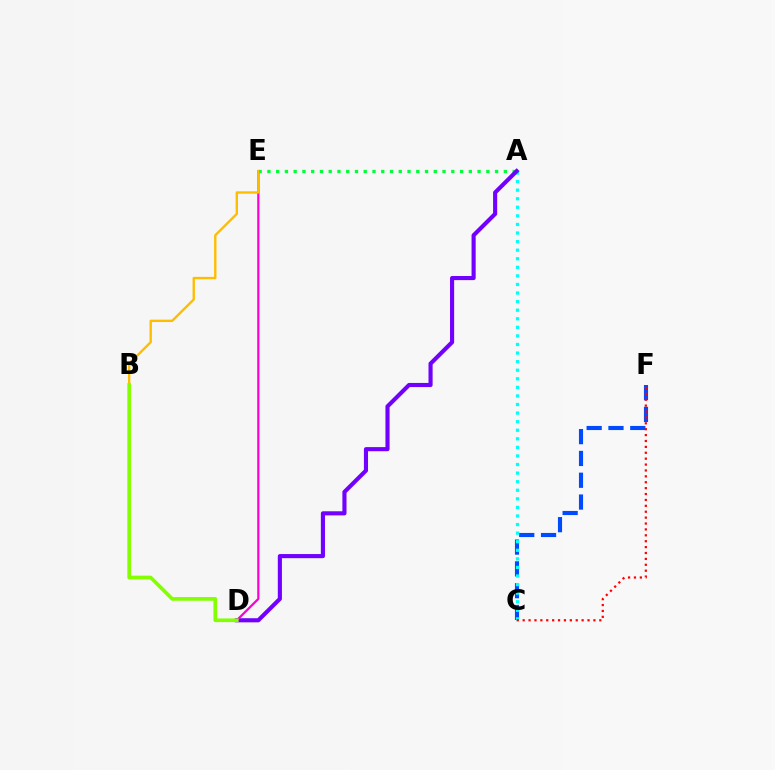{('C', 'F'): [{'color': '#004bff', 'line_style': 'dashed', 'thickness': 2.96}, {'color': '#ff0000', 'line_style': 'dotted', 'thickness': 1.6}], ('A', 'C'): [{'color': '#00fff6', 'line_style': 'dotted', 'thickness': 2.33}], ('A', 'E'): [{'color': '#00ff39', 'line_style': 'dotted', 'thickness': 2.38}], ('A', 'D'): [{'color': '#7200ff', 'line_style': 'solid', 'thickness': 2.96}], ('D', 'E'): [{'color': '#ff00cf', 'line_style': 'solid', 'thickness': 1.61}], ('B', 'E'): [{'color': '#ffbd00', 'line_style': 'solid', 'thickness': 1.71}], ('B', 'D'): [{'color': '#84ff00', 'line_style': 'solid', 'thickness': 2.64}]}